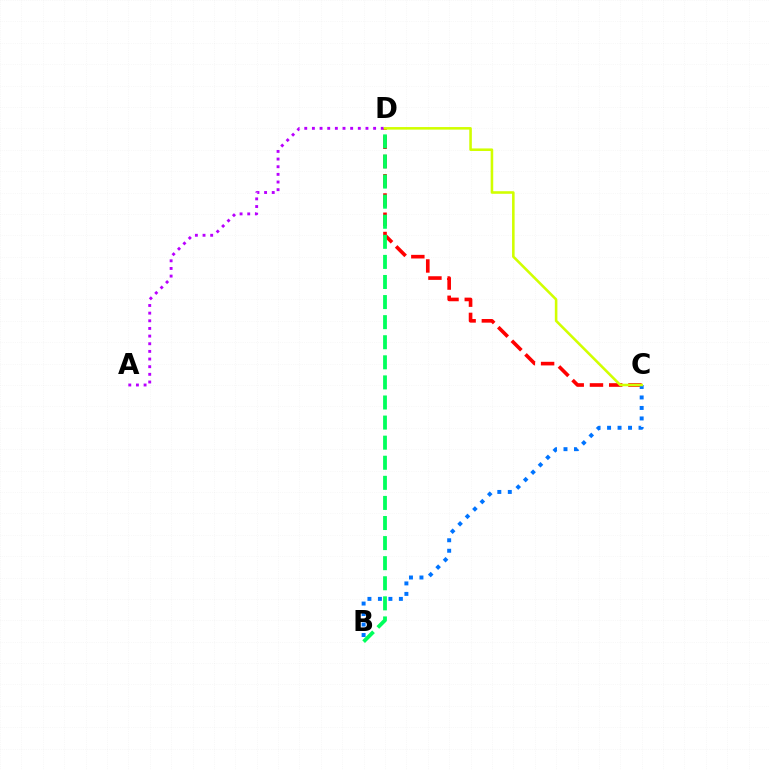{('C', 'D'): [{'color': '#ff0000', 'line_style': 'dashed', 'thickness': 2.61}, {'color': '#d1ff00', 'line_style': 'solid', 'thickness': 1.85}], ('B', 'C'): [{'color': '#0074ff', 'line_style': 'dotted', 'thickness': 2.85}], ('B', 'D'): [{'color': '#00ff5c', 'line_style': 'dashed', 'thickness': 2.73}], ('A', 'D'): [{'color': '#b900ff', 'line_style': 'dotted', 'thickness': 2.08}]}